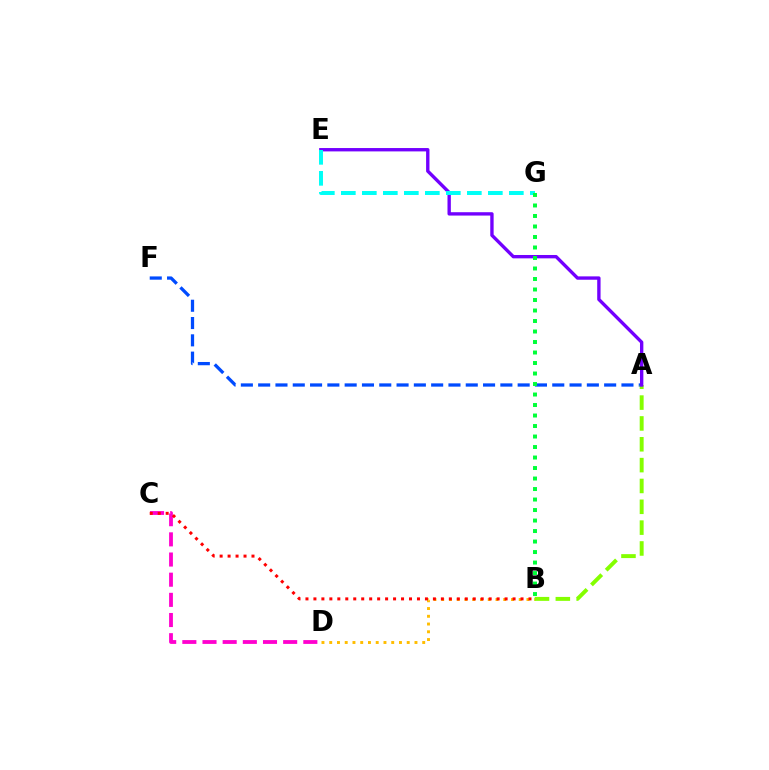{('C', 'D'): [{'color': '#ff00cf', 'line_style': 'dashed', 'thickness': 2.74}], ('B', 'D'): [{'color': '#ffbd00', 'line_style': 'dotted', 'thickness': 2.11}], ('A', 'F'): [{'color': '#004bff', 'line_style': 'dashed', 'thickness': 2.35}], ('A', 'B'): [{'color': '#84ff00', 'line_style': 'dashed', 'thickness': 2.83}], ('B', 'C'): [{'color': '#ff0000', 'line_style': 'dotted', 'thickness': 2.16}], ('A', 'E'): [{'color': '#7200ff', 'line_style': 'solid', 'thickness': 2.42}], ('E', 'G'): [{'color': '#00fff6', 'line_style': 'dashed', 'thickness': 2.85}], ('B', 'G'): [{'color': '#00ff39', 'line_style': 'dotted', 'thickness': 2.85}]}